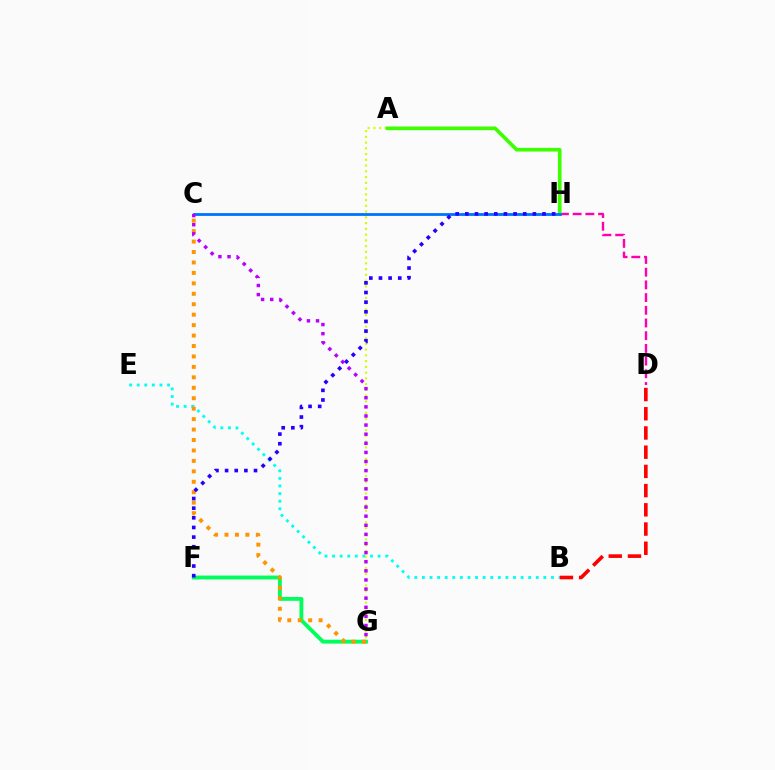{('B', 'E'): [{'color': '#00fff6', 'line_style': 'dotted', 'thickness': 2.06}], ('D', 'H'): [{'color': '#ff00ac', 'line_style': 'dashed', 'thickness': 1.73}], ('B', 'D'): [{'color': '#ff0000', 'line_style': 'dashed', 'thickness': 2.61}], ('A', 'G'): [{'color': '#d1ff00', 'line_style': 'dotted', 'thickness': 1.56}], ('F', 'G'): [{'color': '#00ff5c', 'line_style': 'solid', 'thickness': 2.77}], ('C', 'G'): [{'color': '#ff9400', 'line_style': 'dotted', 'thickness': 2.84}, {'color': '#b900ff', 'line_style': 'dotted', 'thickness': 2.48}], ('A', 'H'): [{'color': '#3dff00', 'line_style': 'solid', 'thickness': 2.63}], ('C', 'H'): [{'color': '#0074ff', 'line_style': 'solid', 'thickness': 2.02}], ('F', 'H'): [{'color': '#2500ff', 'line_style': 'dotted', 'thickness': 2.62}]}